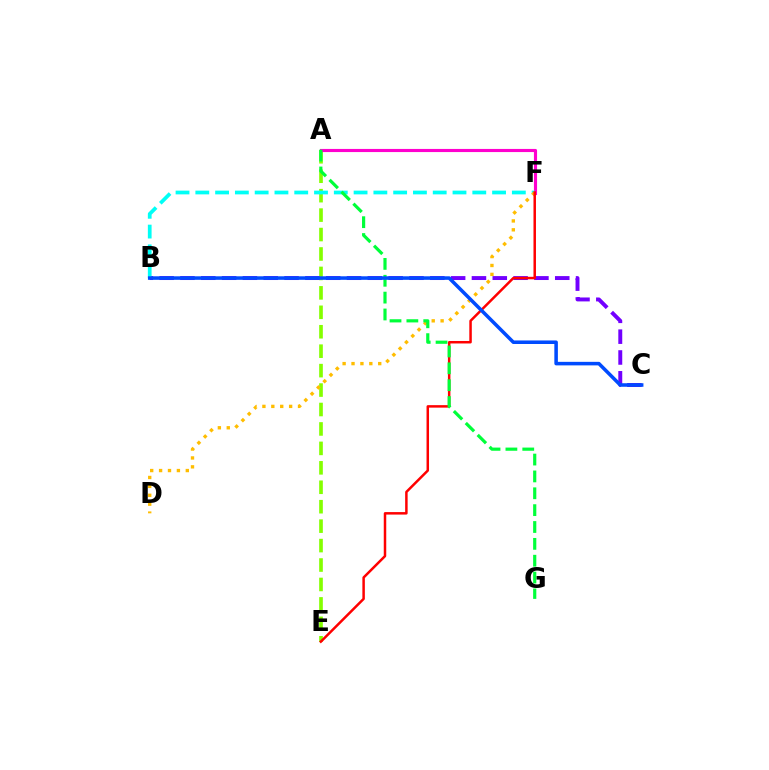{('A', 'E'): [{'color': '#84ff00', 'line_style': 'dashed', 'thickness': 2.64}], ('B', 'C'): [{'color': '#7200ff', 'line_style': 'dashed', 'thickness': 2.83}, {'color': '#004bff', 'line_style': 'solid', 'thickness': 2.55}], ('A', 'F'): [{'color': '#ff00cf', 'line_style': 'solid', 'thickness': 2.26}], ('B', 'F'): [{'color': '#00fff6', 'line_style': 'dashed', 'thickness': 2.69}], ('D', 'F'): [{'color': '#ffbd00', 'line_style': 'dotted', 'thickness': 2.42}], ('E', 'F'): [{'color': '#ff0000', 'line_style': 'solid', 'thickness': 1.79}], ('A', 'G'): [{'color': '#00ff39', 'line_style': 'dashed', 'thickness': 2.29}]}